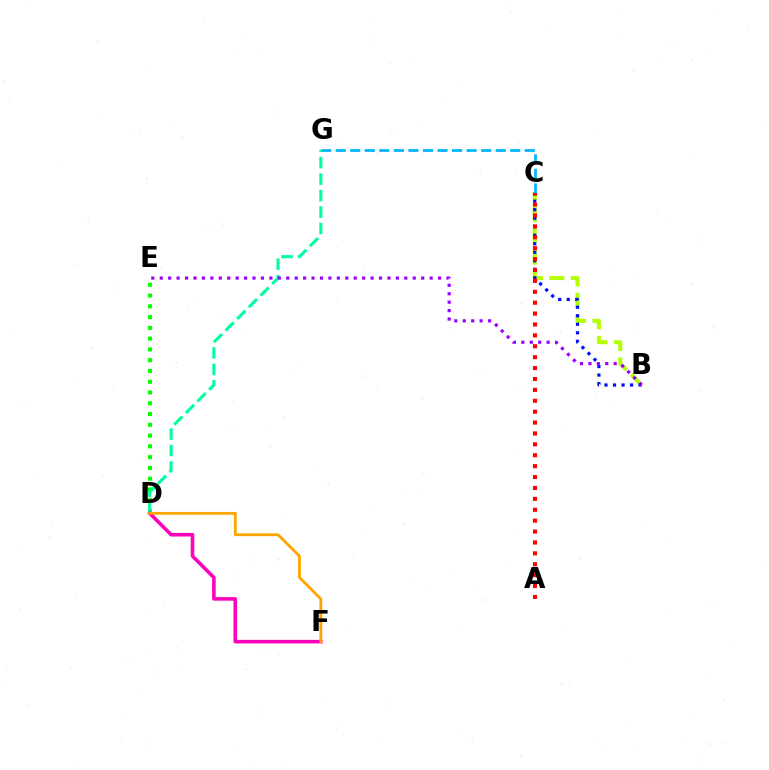{('B', 'C'): [{'color': '#b3ff00', 'line_style': 'dashed', 'thickness': 2.92}, {'color': '#0010ff', 'line_style': 'dotted', 'thickness': 2.31}], ('D', 'E'): [{'color': '#08ff00', 'line_style': 'dotted', 'thickness': 2.93}], ('D', 'G'): [{'color': '#00ff9d', 'line_style': 'dashed', 'thickness': 2.24}], ('D', 'F'): [{'color': '#ff00bd', 'line_style': 'solid', 'thickness': 2.57}, {'color': '#ffa500', 'line_style': 'solid', 'thickness': 2.03}], ('B', 'E'): [{'color': '#9b00ff', 'line_style': 'dotted', 'thickness': 2.29}], ('C', 'G'): [{'color': '#00b5ff', 'line_style': 'dashed', 'thickness': 1.98}], ('A', 'C'): [{'color': '#ff0000', 'line_style': 'dotted', 'thickness': 2.96}]}